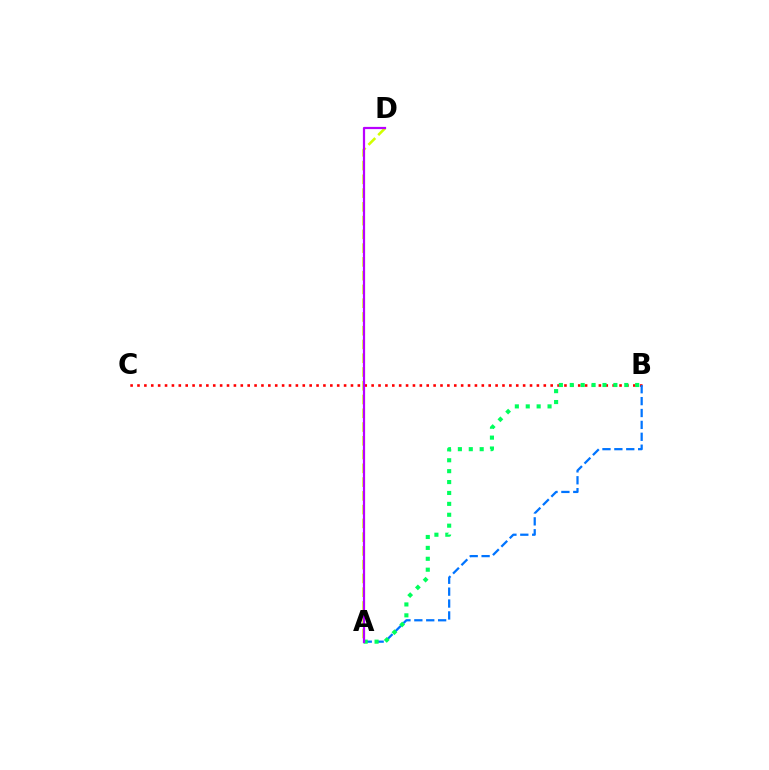{('A', 'D'): [{'color': '#d1ff00', 'line_style': 'dashed', 'thickness': 1.87}, {'color': '#b900ff', 'line_style': 'solid', 'thickness': 1.6}], ('B', 'C'): [{'color': '#ff0000', 'line_style': 'dotted', 'thickness': 1.87}], ('A', 'B'): [{'color': '#0074ff', 'line_style': 'dashed', 'thickness': 1.62}, {'color': '#00ff5c', 'line_style': 'dotted', 'thickness': 2.96}]}